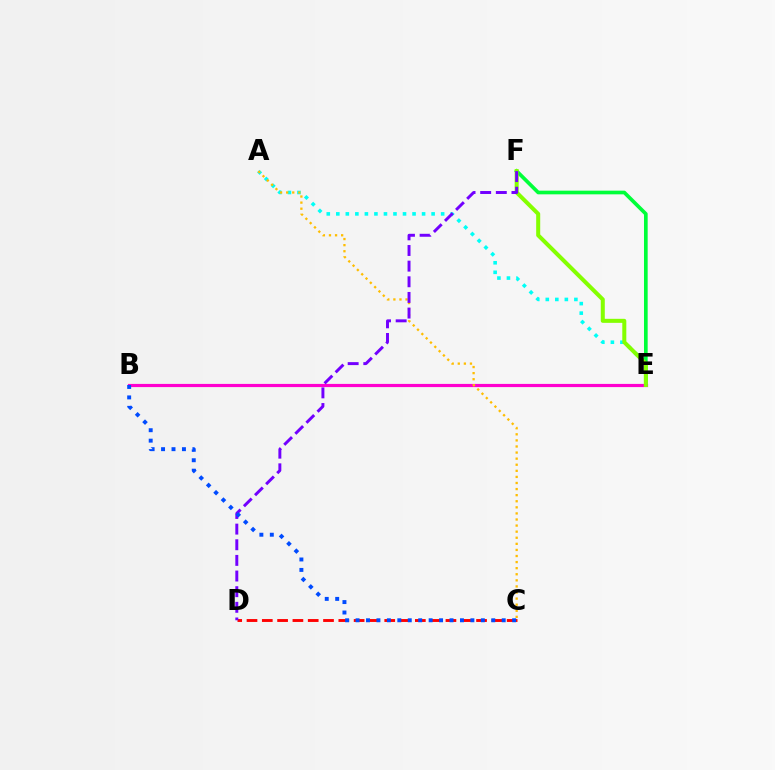{('A', 'E'): [{'color': '#00fff6', 'line_style': 'dotted', 'thickness': 2.59}], ('C', 'D'): [{'color': '#ff0000', 'line_style': 'dashed', 'thickness': 2.08}], ('E', 'F'): [{'color': '#00ff39', 'line_style': 'solid', 'thickness': 2.64}, {'color': '#84ff00', 'line_style': 'solid', 'thickness': 2.9}], ('B', 'E'): [{'color': '#ff00cf', 'line_style': 'solid', 'thickness': 2.29}], ('A', 'C'): [{'color': '#ffbd00', 'line_style': 'dotted', 'thickness': 1.65}], ('D', 'F'): [{'color': '#7200ff', 'line_style': 'dashed', 'thickness': 2.12}], ('B', 'C'): [{'color': '#004bff', 'line_style': 'dotted', 'thickness': 2.84}]}